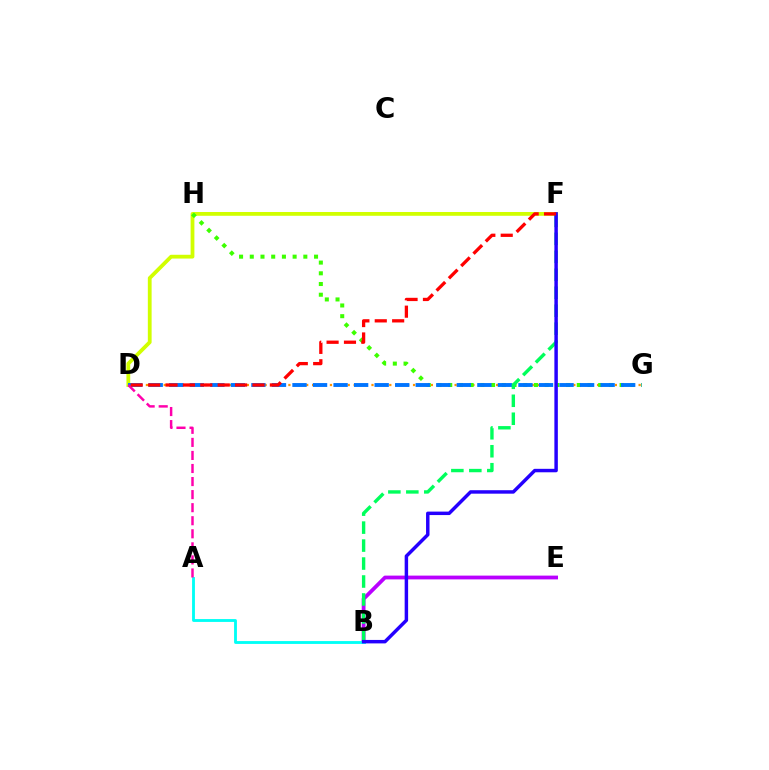{('D', 'G'): [{'color': '#ff9400', 'line_style': 'dotted', 'thickness': 1.61}, {'color': '#0074ff', 'line_style': 'dashed', 'thickness': 2.79}], ('B', 'E'): [{'color': '#b900ff', 'line_style': 'solid', 'thickness': 2.72}], ('D', 'F'): [{'color': '#d1ff00', 'line_style': 'solid', 'thickness': 2.73}, {'color': '#ff0000', 'line_style': 'dashed', 'thickness': 2.36}], ('G', 'H'): [{'color': '#3dff00', 'line_style': 'dotted', 'thickness': 2.91}], ('A', 'B'): [{'color': '#00fff6', 'line_style': 'solid', 'thickness': 2.05}], ('B', 'F'): [{'color': '#00ff5c', 'line_style': 'dashed', 'thickness': 2.44}, {'color': '#2500ff', 'line_style': 'solid', 'thickness': 2.49}], ('A', 'D'): [{'color': '#ff00ac', 'line_style': 'dashed', 'thickness': 1.77}]}